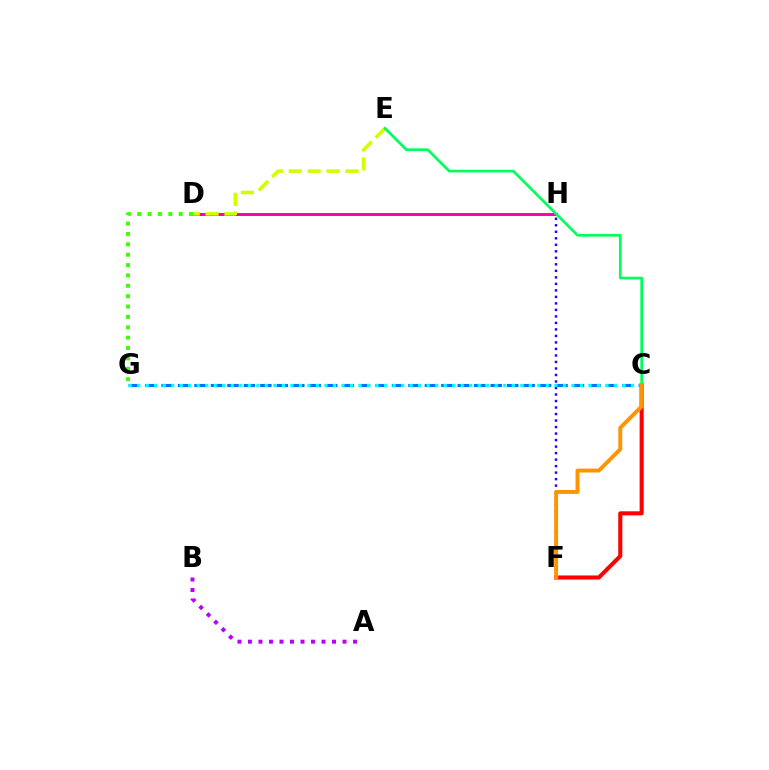{('C', 'F'): [{'color': '#ff0000', 'line_style': 'solid', 'thickness': 2.93}, {'color': '#ff9400', 'line_style': 'solid', 'thickness': 2.82}], ('F', 'H'): [{'color': '#2500ff', 'line_style': 'dotted', 'thickness': 1.77}], ('A', 'B'): [{'color': '#b900ff', 'line_style': 'dotted', 'thickness': 2.86}], ('D', 'H'): [{'color': '#ff00ac', 'line_style': 'solid', 'thickness': 2.14}], ('D', 'E'): [{'color': '#d1ff00', 'line_style': 'dashed', 'thickness': 2.57}], ('C', 'G'): [{'color': '#0074ff', 'line_style': 'dashed', 'thickness': 2.24}, {'color': '#00fff6', 'line_style': 'dotted', 'thickness': 2.31}], ('D', 'G'): [{'color': '#3dff00', 'line_style': 'dotted', 'thickness': 2.82}], ('C', 'E'): [{'color': '#00ff5c', 'line_style': 'solid', 'thickness': 1.93}]}